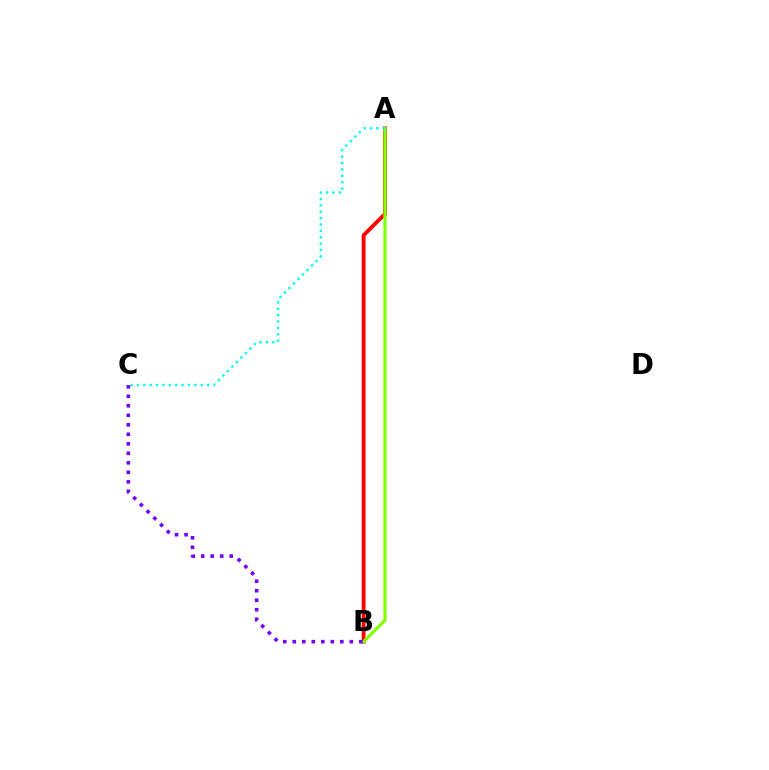{('A', 'B'): [{'color': '#ff0000', 'line_style': 'solid', 'thickness': 2.76}, {'color': '#84ff00', 'line_style': 'solid', 'thickness': 2.3}], ('A', 'C'): [{'color': '#00fff6', 'line_style': 'dotted', 'thickness': 1.73}], ('B', 'C'): [{'color': '#7200ff', 'line_style': 'dotted', 'thickness': 2.58}]}